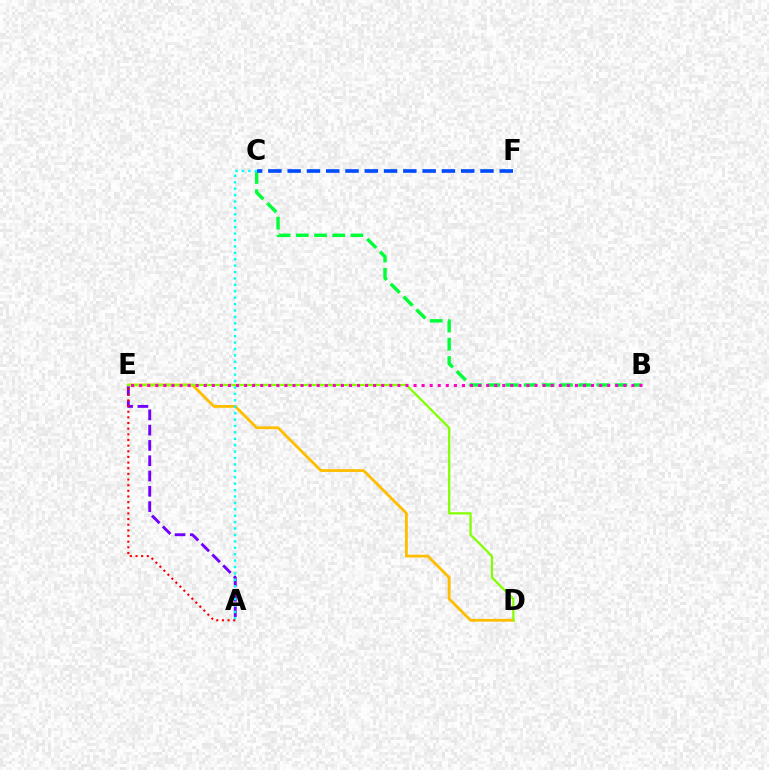{('B', 'C'): [{'color': '#00ff39', 'line_style': 'dashed', 'thickness': 2.47}], ('A', 'E'): [{'color': '#7200ff', 'line_style': 'dashed', 'thickness': 2.08}, {'color': '#ff0000', 'line_style': 'dotted', 'thickness': 1.54}], ('D', 'E'): [{'color': '#ffbd00', 'line_style': 'solid', 'thickness': 2.02}, {'color': '#84ff00', 'line_style': 'solid', 'thickness': 1.62}], ('C', 'F'): [{'color': '#004bff', 'line_style': 'dashed', 'thickness': 2.62}], ('B', 'E'): [{'color': '#ff00cf', 'line_style': 'dotted', 'thickness': 2.19}], ('A', 'C'): [{'color': '#00fff6', 'line_style': 'dotted', 'thickness': 1.74}]}